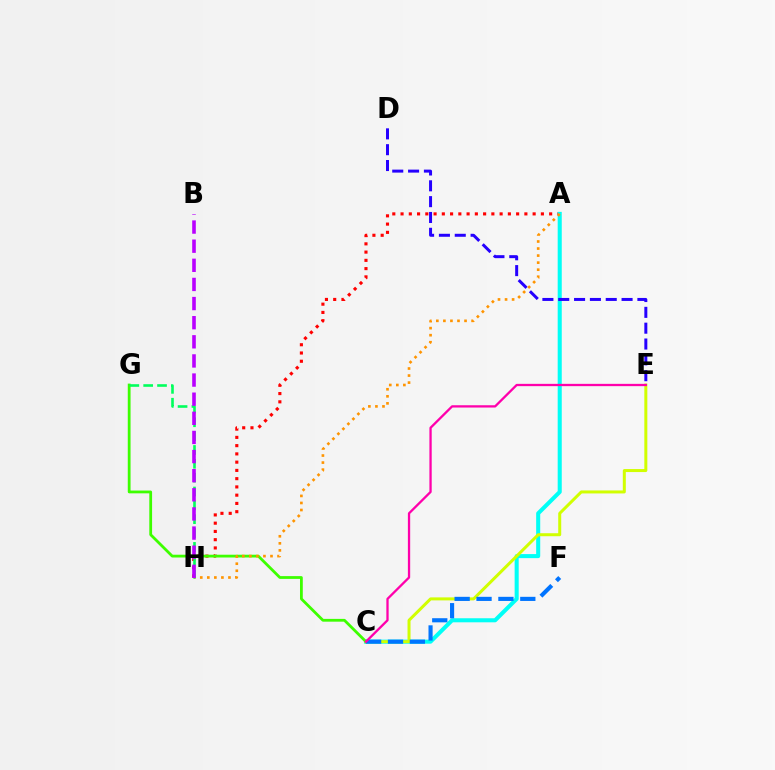{('A', 'H'): [{'color': '#ff0000', 'line_style': 'dotted', 'thickness': 2.24}, {'color': '#ff9400', 'line_style': 'dotted', 'thickness': 1.91}], ('A', 'C'): [{'color': '#00fff6', 'line_style': 'solid', 'thickness': 2.92}], ('C', 'E'): [{'color': '#d1ff00', 'line_style': 'solid', 'thickness': 2.16}, {'color': '#ff00ac', 'line_style': 'solid', 'thickness': 1.65}], ('D', 'E'): [{'color': '#2500ff', 'line_style': 'dashed', 'thickness': 2.15}], ('C', 'G'): [{'color': '#3dff00', 'line_style': 'solid', 'thickness': 2.0}], ('G', 'H'): [{'color': '#00ff5c', 'line_style': 'dashed', 'thickness': 1.88}], ('B', 'H'): [{'color': '#b900ff', 'line_style': 'dashed', 'thickness': 2.6}], ('C', 'F'): [{'color': '#0074ff', 'line_style': 'dashed', 'thickness': 2.97}]}